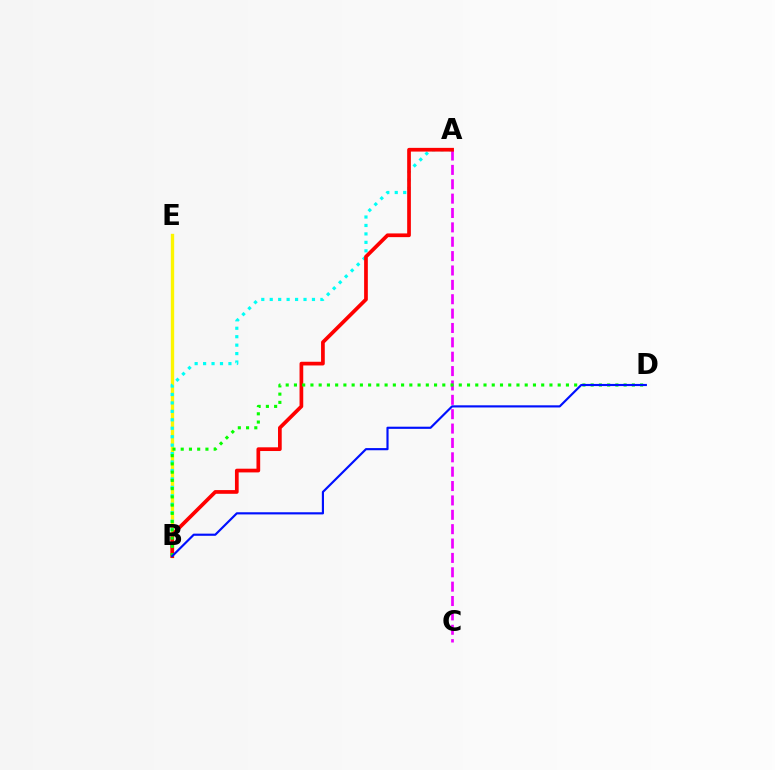{('B', 'E'): [{'color': '#fcf500', 'line_style': 'solid', 'thickness': 2.41}], ('A', 'B'): [{'color': '#00fff6', 'line_style': 'dotted', 'thickness': 2.29}, {'color': '#ff0000', 'line_style': 'solid', 'thickness': 2.67}], ('A', 'C'): [{'color': '#ee00ff', 'line_style': 'dashed', 'thickness': 1.95}], ('B', 'D'): [{'color': '#08ff00', 'line_style': 'dotted', 'thickness': 2.24}, {'color': '#0010ff', 'line_style': 'solid', 'thickness': 1.56}]}